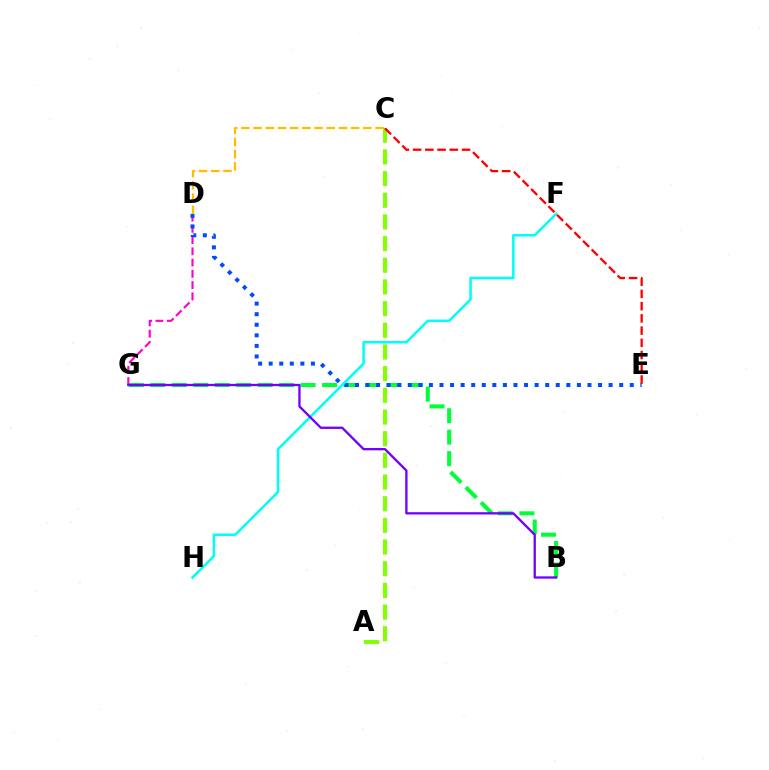{('A', 'C'): [{'color': '#84ff00', 'line_style': 'dashed', 'thickness': 2.94}], ('B', 'G'): [{'color': '#00ff39', 'line_style': 'dashed', 'thickness': 2.92}, {'color': '#7200ff', 'line_style': 'solid', 'thickness': 1.66}], ('D', 'G'): [{'color': '#ff00cf', 'line_style': 'dashed', 'thickness': 1.53}], ('D', 'E'): [{'color': '#004bff', 'line_style': 'dotted', 'thickness': 2.87}], ('F', 'H'): [{'color': '#00fff6', 'line_style': 'solid', 'thickness': 1.82}], ('C', 'D'): [{'color': '#ffbd00', 'line_style': 'dashed', 'thickness': 1.66}], ('C', 'E'): [{'color': '#ff0000', 'line_style': 'dashed', 'thickness': 1.66}]}